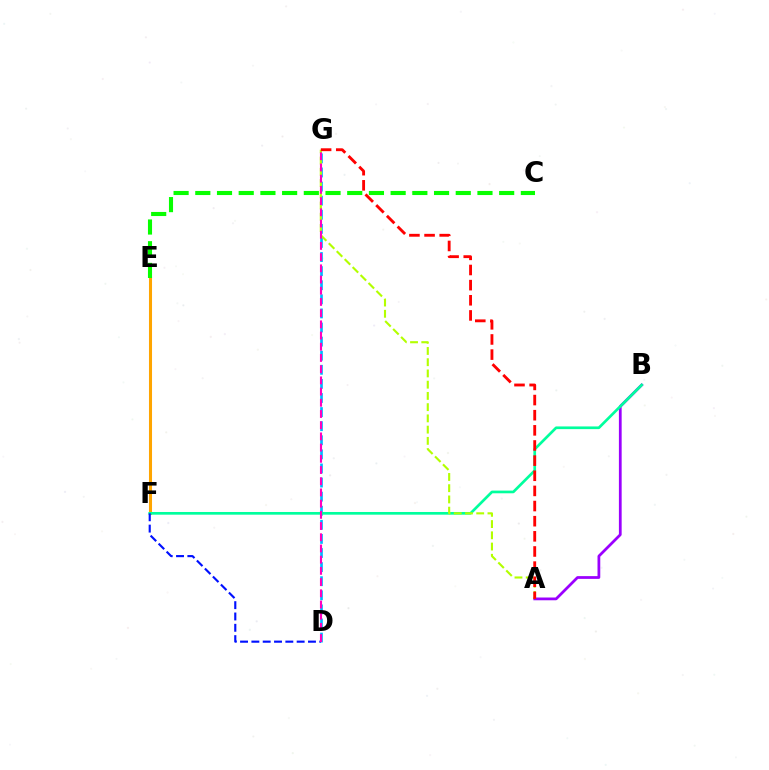{('E', 'F'): [{'color': '#ffa500', 'line_style': 'solid', 'thickness': 2.2}], ('A', 'B'): [{'color': '#9b00ff', 'line_style': 'solid', 'thickness': 1.99}], ('D', 'G'): [{'color': '#00b5ff', 'line_style': 'dashed', 'thickness': 1.91}, {'color': '#ff00bd', 'line_style': 'dashed', 'thickness': 1.52}], ('B', 'F'): [{'color': '#00ff9d', 'line_style': 'solid', 'thickness': 1.93}], ('D', 'F'): [{'color': '#0010ff', 'line_style': 'dashed', 'thickness': 1.54}], ('A', 'G'): [{'color': '#b3ff00', 'line_style': 'dashed', 'thickness': 1.53}, {'color': '#ff0000', 'line_style': 'dashed', 'thickness': 2.06}], ('C', 'E'): [{'color': '#08ff00', 'line_style': 'dashed', 'thickness': 2.95}]}